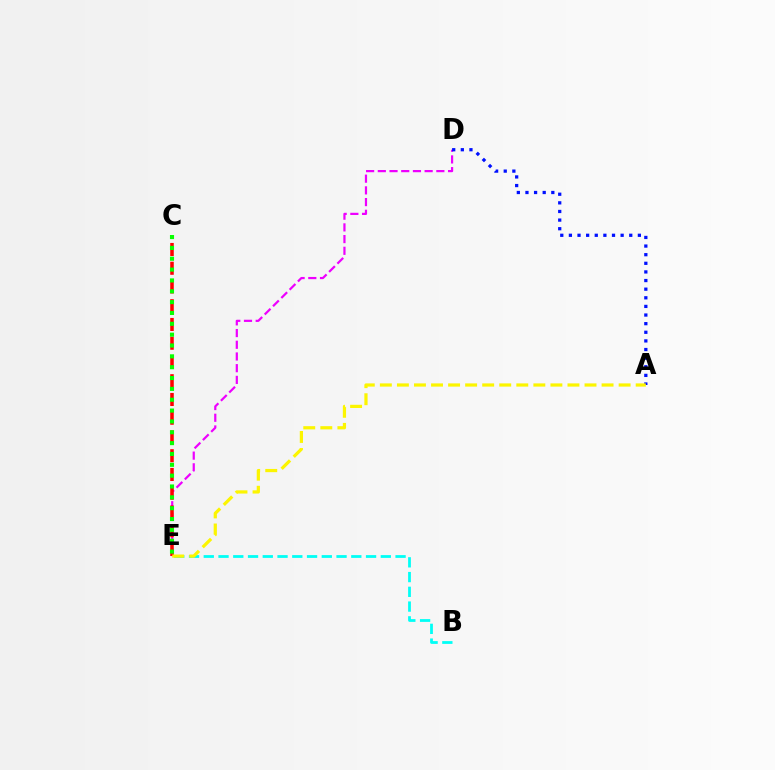{('D', 'E'): [{'color': '#ee00ff', 'line_style': 'dashed', 'thickness': 1.59}], ('B', 'E'): [{'color': '#00fff6', 'line_style': 'dashed', 'thickness': 2.0}], ('A', 'D'): [{'color': '#0010ff', 'line_style': 'dotted', 'thickness': 2.34}], ('C', 'E'): [{'color': '#ff0000', 'line_style': 'dashed', 'thickness': 2.55}, {'color': '#08ff00', 'line_style': 'dotted', 'thickness': 2.95}], ('A', 'E'): [{'color': '#fcf500', 'line_style': 'dashed', 'thickness': 2.32}]}